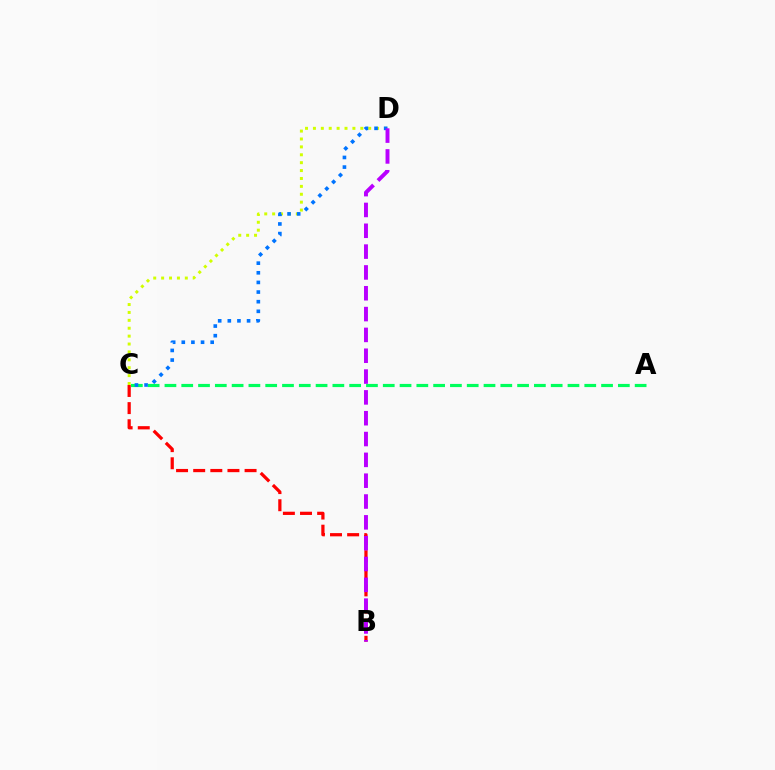{('C', 'D'): [{'color': '#d1ff00', 'line_style': 'dotted', 'thickness': 2.15}, {'color': '#0074ff', 'line_style': 'dotted', 'thickness': 2.62}], ('A', 'C'): [{'color': '#00ff5c', 'line_style': 'dashed', 'thickness': 2.28}], ('B', 'C'): [{'color': '#ff0000', 'line_style': 'dashed', 'thickness': 2.33}], ('B', 'D'): [{'color': '#b900ff', 'line_style': 'dashed', 'thickness': 2.83}]}